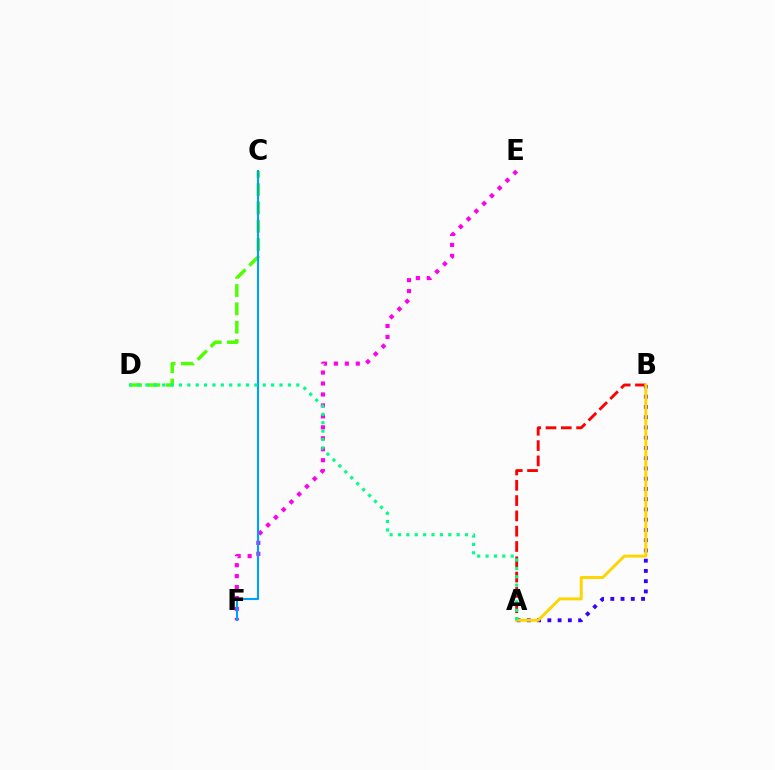{('C', 'D'): [{'color': '#4fff00', 'line_style': 'dashed', 'thickness': 2.49}], ('A', 'B'): [{'color': '#3700ff', 'line_style': 'dotted', 'thickness': 2.79}, {'color': '#ff0000', 'line_style': 'dashed', 'thickness': 2.08}, {'color': '#ffd500', 'line_style': 'solid', 'thickness': 2.11}], ('E', 'F'): [{'color': '#ff00ed', 'line_style': 'dotted', 'thickness': 2.98}], ('C', 'F'): [{'color': '#009eff', 'line_style': 'solid', 'thickness': 1.53}], ('A', 'D'): [{'color': '#00ff86', 'line_style': 'dotted', 'thickness': 2.28}]}